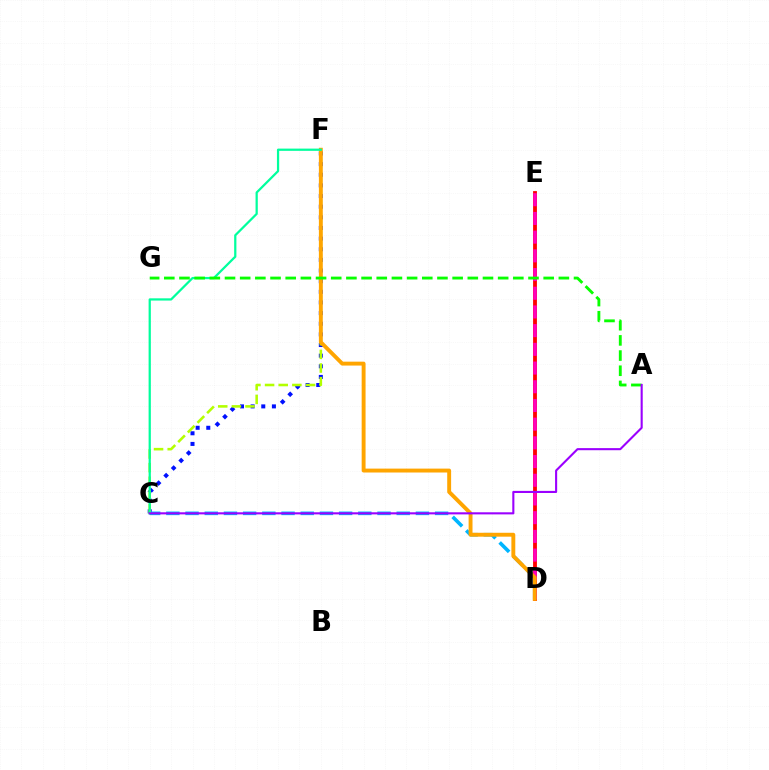{('C', 'F'): [{'color': '#0010ff', 'line_style': 'dotted', 'thickness': 2.89}, {'color': '#b3ff00', 'line_style': 'dashed', 'thickness': 1.85}, {'color': '#00ff9d', 'line_style': 'solid', 'thickness': 1.61}], ('C', 'D'): [{'color': '#00b5ff', 'line_style': 'dashed', 'thickness': 2.61}], ('D', 'E'): [{'color': '#ff0000', 'line_style': 'solid', 'thickness': 2.75}, {'color': '#ff00bd', 'line_style': 'dashed', 'thickness': 2.54}], ('D', 'F'): [{'color': '#ffa500', 'line_style': 'solid', 'thickness': 2.81}], ('A', 'G'): [{'color': '#08ff00', 'line_style': 'dashed', 'thickness': 2.06}], ('A', 'C'): [{'color': '#9b00ff', 'line_style': 'solid', 'thickness': 1.51}]}